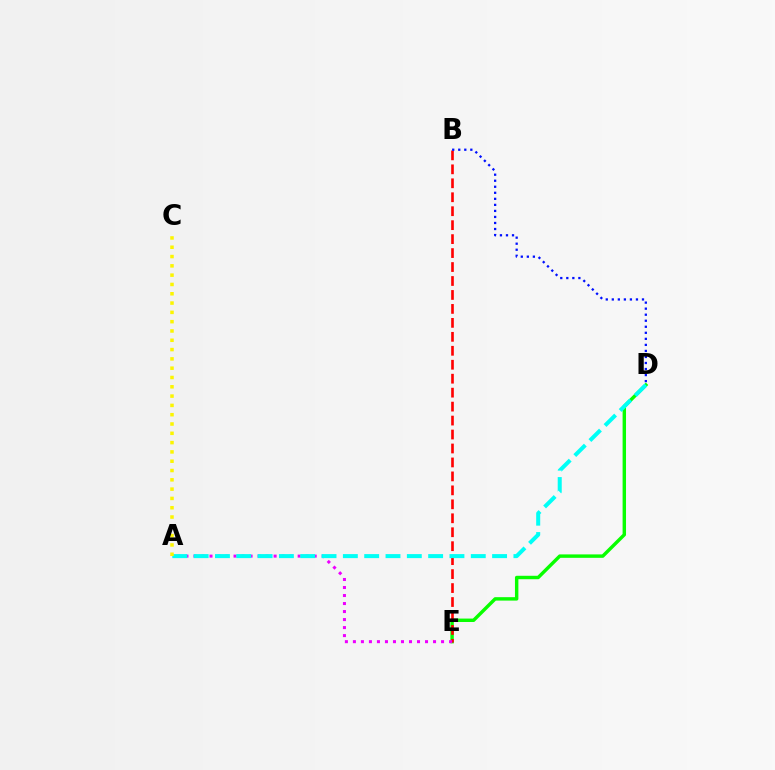{('D', 'E'): [{'color': '#08ff00', 'line_style': 'solid', 'thickness': 2.47}], ('B', 'E'): [{'color': '#ff0000', 'line_style': 'dashed', 'thickness': 1.9}], ('A', 'E'): [{'color': '#ee00ff', 'line_style': 'dotted', 'thickness': 2.18}], ('B', 'D'): [{'color': '#0010ff', 'line_style': 'dotted', 'thickness': 1.64}], ('A', 'D'): [{'color': '#00fff6', 'line_style': 'dashed', 'thickness': 2.9}], ('A', 'C'): [{'color': '#fcf500', 'line_style': 'dotted', 'thickness': 2.53}]}